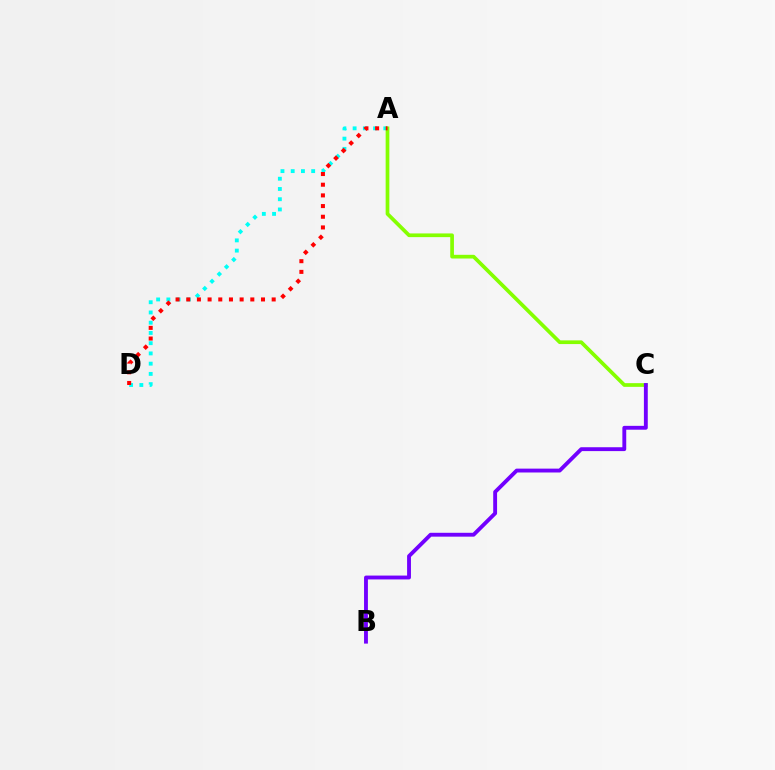{('A', 'D'): [{'color': '#00fff6', 'line_style': 'dotted', 'thickness': 2.78}, {'color': '#ff0000', 'line_style': 'dotted', 'thickness': 2.9}], ('A', 'C'): [{'color': '#84ff00', 'line_style': 'solid', 'thickness': 2.66}], ('B', 'C'): [{'color': '#7200ff', 'line_style': 'solid', 'thickness': 2.78}]}